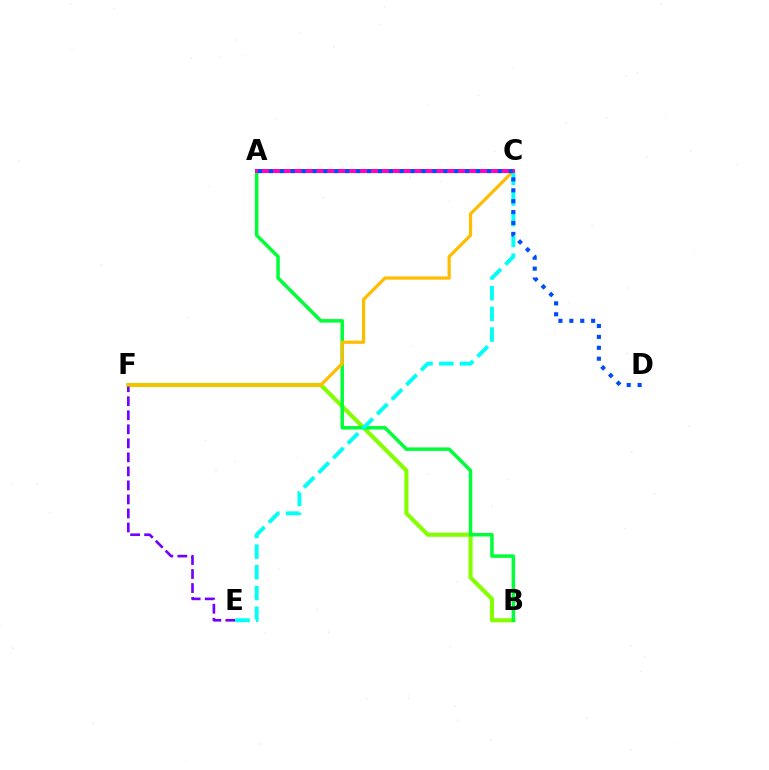{('B', 'F'): [{'color': '#84ff00', 'line_style': 'solid', 'thickness': 2.95}], ('A', 'B'): [{'color': '#00ff39', 'line_style': 'solid', 'thickness': 2.52}], ('E', 'F'): [{'color': '#7200ff', 'line_style': 'dashed', 'thickness': 1.91}], ('C', 'F'): [{'color': '#ffbd00', 'line_style': 'solid', 'thickness': 2.32}], ('C', 'E'): [{'color': '#00fff6', 'line_style': 'dashed', 'thickness': 2.81}], ('A', 'C'): [{'color': '#ff0000', 'line_style': 'solid', 'thickness': 2.66}, {'color': '#ff00cf', 'line_style': 'solid', 'thickness': 2.62}], ('A', 'D'): [{'color': '#004bff', 'line_style': 'dotted', 'thickness': 2.96}]}